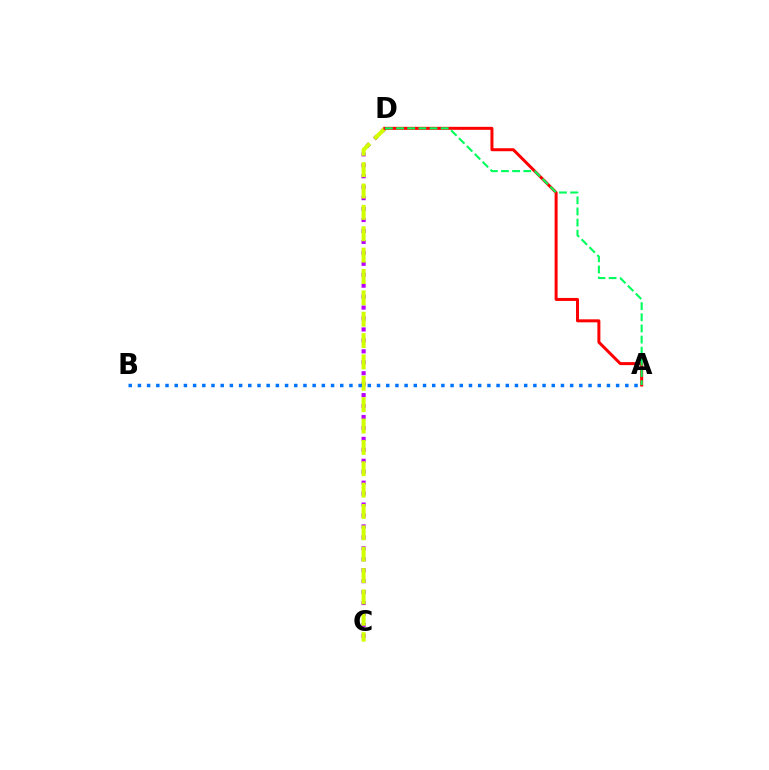{('C', 'D'): [{'color': '#b900ff', 'line_style': 'dotted', 'thickness': 2.97}, {'color': '#d1ff00', 'line_style': 'dashed', 'thickness': 2.9}], ('A', 'D'): [{'color': '#ff0000', 'line_style': 'solid', 'thickness': 2.16}, {'color': '#00ff5c', 'line_style': 'dashed', 'thickness': 1.51}], ('A', 'B'): [{'color': '#0074ff', 'line_style': 'dotted', 'thickness': 2.5}]}